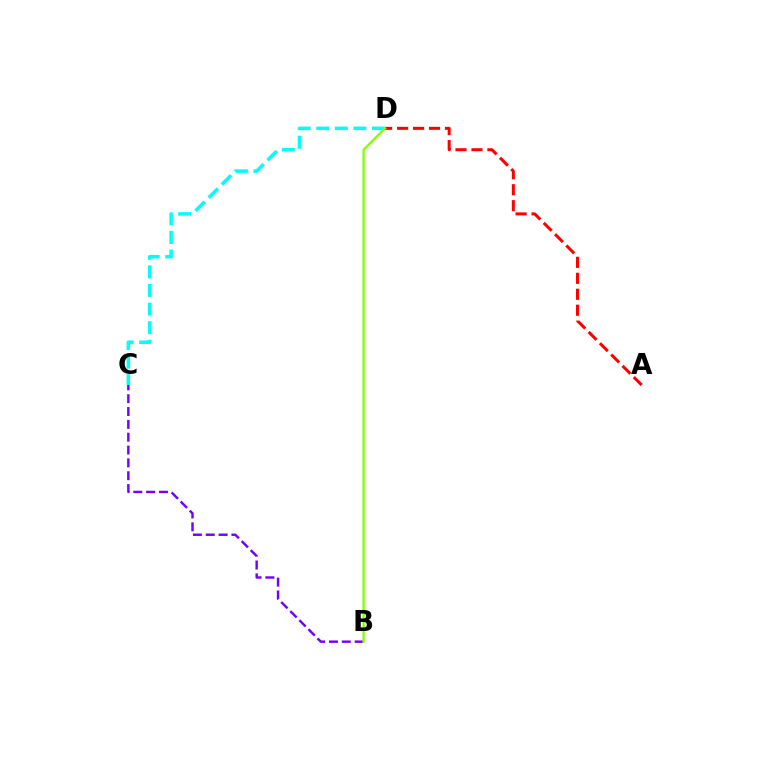{('A', 'D'): [{'color': '#ff0000', 'line_style': 'dashed', 'thickness': 2.17}], ('C', 'D'): [{'color': '#00fff6', 'line_style': 'dashed', 'thickness': 2.53}], ('B', 'C'): [{'color': '#7200ff', 'line_style': 'dashed', 'thickness': 1.74}], ('B', 'D'): [{'color': '#84ff00', 'line_style': 'solid', 'thickness': 1.65}]}